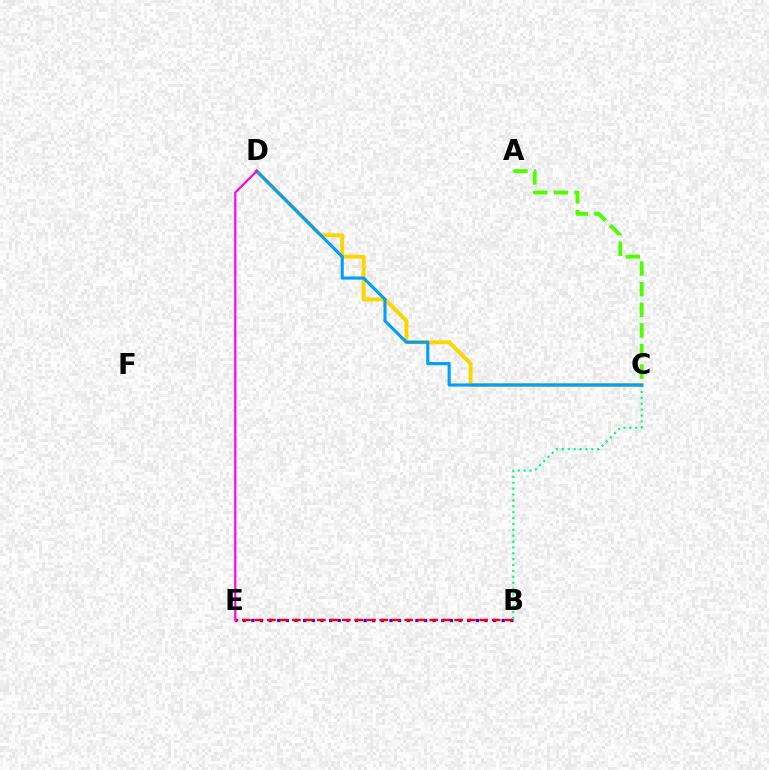{('C', 'D'): [{'color': '#ffd500', 'line_style': 'solid', 'thickness': 2.81}, {'color': '#009eff', 'line_style': 'solid', 'thickness': 2.24}], ('B', 'E'): [{'color': '#3700ff', 'line_style': 'dotted', 'thickness': 2.35}, {'color': '#ff0000', 'line_style': 'dashed', 'thickness': 1.7}], ('B', 'C'): [{'color': '#00ff86', 'line_style': 'dotted', 'thickness': 1.6}], ('A', 'C'): [{'color': '#4fff00', 'line_style': 'dashed', 'thickness': 2.8}], ('D', 'E'): [{'color': '#ff00ed', 'line_style': 'solid', 'thickness': 1.55}]}